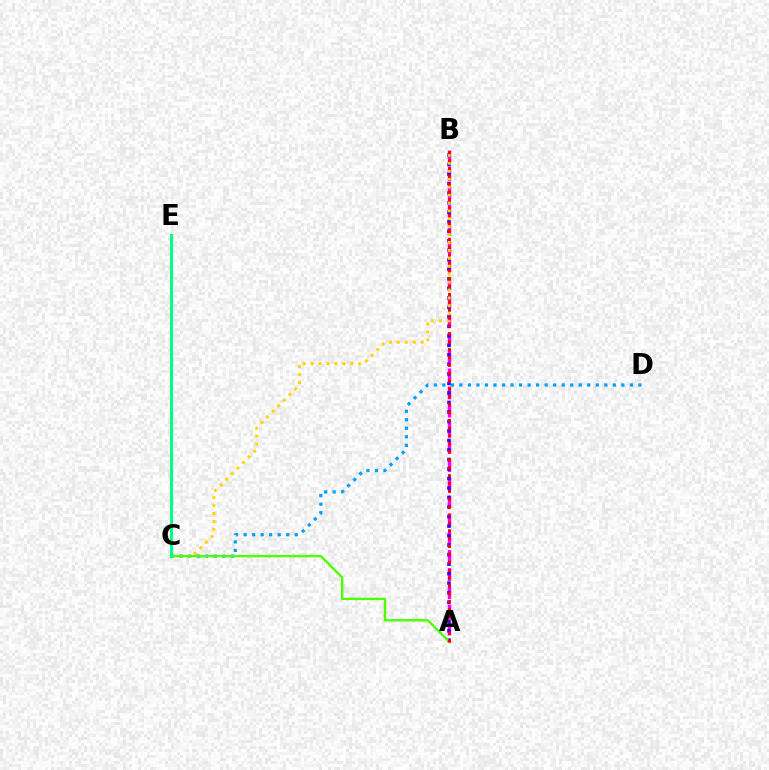{('C', 'D'): [{'color': '#009eff', 'line_style': 'dotted', 'thickness': 2.32}], ('A', 'B'): [{'color': '#ff00ed', 'line_style': 'dashed', 'thickness': 2.47}, {'color': '#3700ff', 'line_style': 'dotted', 'thickness': 2.58}, {'color': '#ff0000', 'line_style': 'dotted', 'thickness': 2.14}], ('B', 'C'): [{'color': '#ffd500', 'line_style': 'dotted', 'thickness': 2.15}], ('A', 'C'): [{'color': '#4fff00', 'line_style': 'solid', 'thickness': 1.7}], ('C', 'E'): [{'color': '#00ff86', 'line_style': 'solid', 'thickness': 2.21}]}